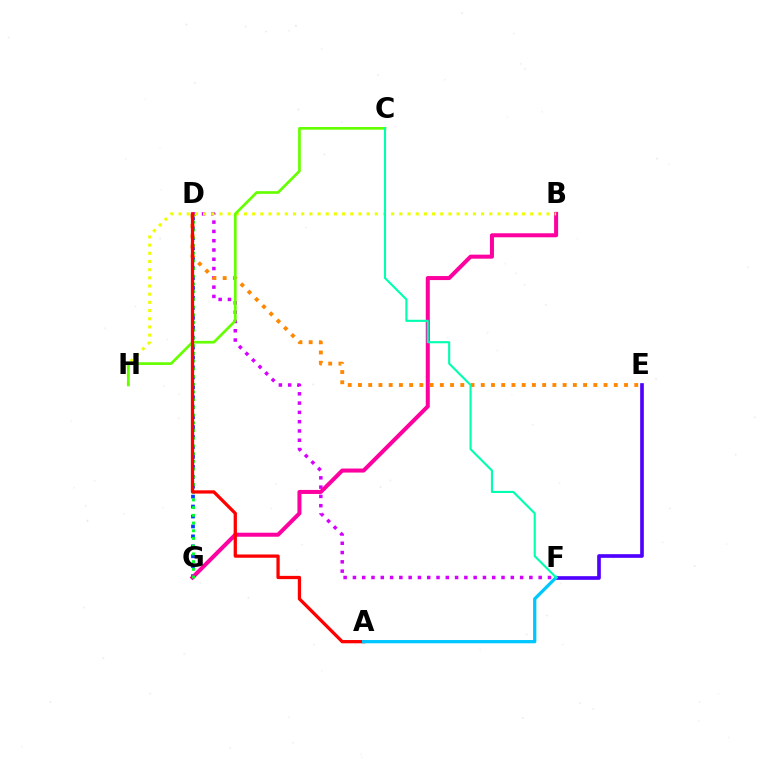{('D', 'G'): [{'color': '#003fff', 'line_style': 'dotted', 'thickness': 2.7}, {'color': '#00ff27', 'line_style': 'dotted', 'thickness': 2.1}], ('D', 'F'): [{'color': '#d600ff', 'line_style': 'dotted', 'thickness': 2.52}], ('B', 'G'): [{'color': '#ff00a0', 'line_style': 'solid', 'thickness': 2.9}], ('B', 'H'): [{'color': '#eeff00', 'line_style': 'dotted', 'thickness': 2.22}], ('D', 'E'): [{'color': '#ff8800', 'line_style': 'dotted', 'thickness': 2.78}], ('C', 'H'): [{'color': '#66ff00', 'line_style': 'solid', 'thickness': 1.94}], ('A', 'D'): [{'color': '#ff0000', 'line_style': 'solid', 'thickness': 2.36}], ('E', 'F'): [{'color': '#4f00ff', 'line_style': 'solid', 'thickness': 2.63}], ('A', 'F'): [{'color': '#00c7ff', 'line_style': 'solid', 'thickness': 2.35}], ('C', 'F'): [{'color': '#00ffaf', 'line_style': 'solid', 'thickness': 1.52}]}